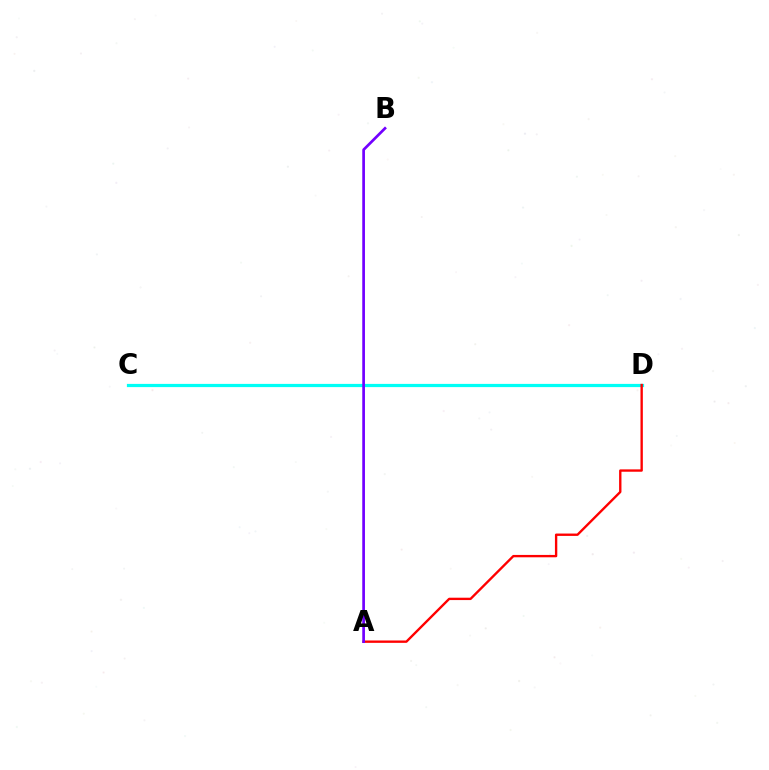{('C', 'D'): [{'color': '#84ff00', 'line_style': 'solid', 'thickness': 2.11}, {'color': '#00fff6', 'line_style': 'solid', 'thickness': 2.32}], ('A', 'D'): [{'color': '#ff0000', 'line_style': 'solid', 'thickness': 1.7}], ('A', 'B'): [{'color': '#7200ff', 'line_style': 'solid', 'thickness': 1.94}]}